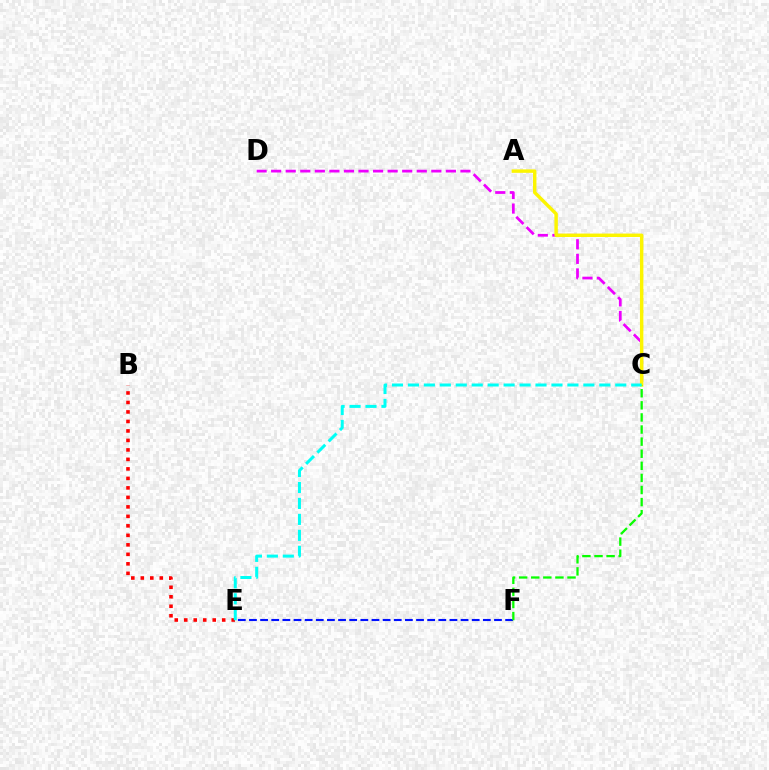{('E', 'F'): [{'color': '#0010ff', 'line_style': 'dashed', 'thickness': 1.51}], ('B', 'E'): [{'color': '#ff0000', 'line_style': 'dotted', 'thickness': 2.58}], ('C', 'D'): [{'color': '#ee00ff', 'line_style': 'dashed', 'thickness': 1.98}], ('A', 'C'): [{'color': '#fcf500', 'line_style': 'solid', 'thickness': 2.47}], ('C', 'F'): [{'color': '#08ff00', 'line_style': 'dashed', 'thickness': 1.64}], ('C', 'E'): [{'color': '#00fff6', 'line_style': 'dashed', 'thickness': 2.17}]}